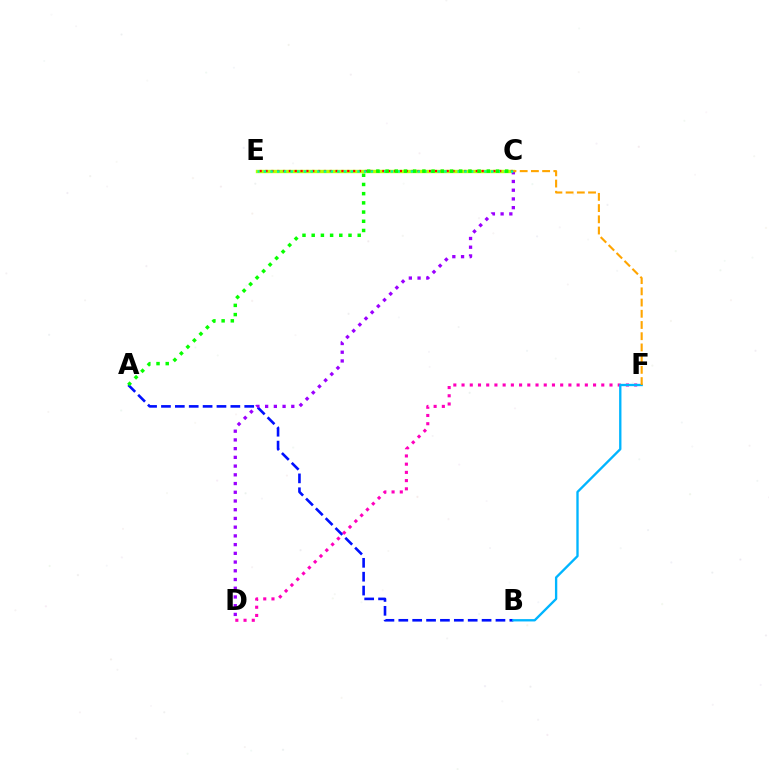{('C', 'E'): [{'color': '#b3ff00', 'line_style': 'solid', 'thickness': 2.42}, {'color': '#ff0000', 'line_style': 'dotted', 'thickness': 1.59}, {'color': '#00ff9d', 'line_style': 'dotted', 'thickness': 1.82}], ('A', 'B'): [{'color': '#0010ff', 'line_style': 'dashed', 'thickness': 1.89}], ('D', 'F'): [{'color': '#ff00bd', 'line_style': 'dotted', 'thickness': 2.23}], ('B', 'F'): [{'color': '#00b5ff', 'line_style': 'solid', 'thickness': 1.69}], ('C', 'D'): [{'color': '#9b00ff', 'line_style': 'dotted', 'thickness': 2.37}], ('A', 'C'): [{'color': '#08ff00', 'line_style': 'dotted', 'thickness': 2.5}], ('C', 'F'): [{'color': '#ffa500', 'line_style': 'dashed', 'thickness': 1.52}]}